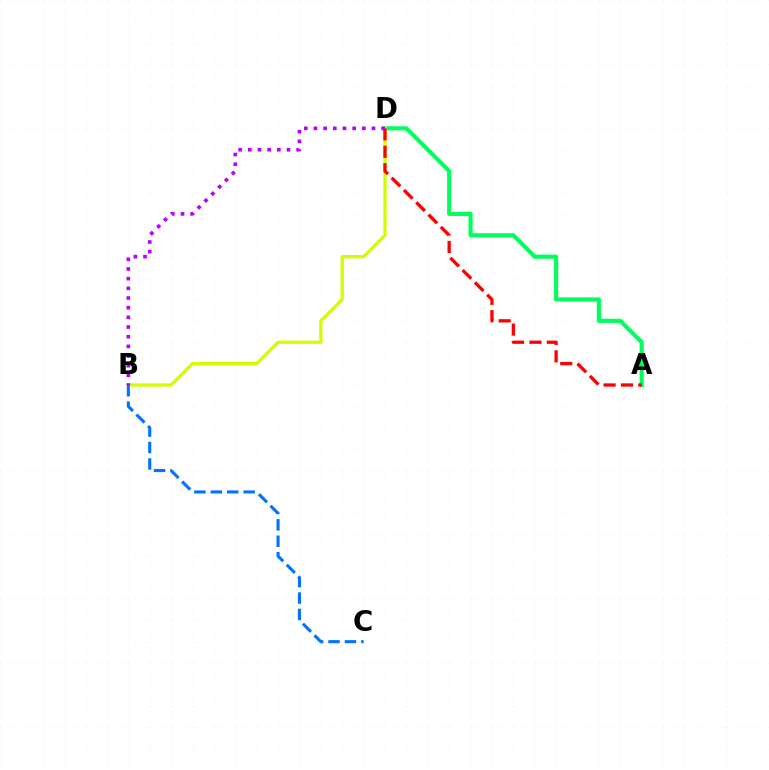{('A', 'D'): [{'color': '#00ff5c', 'line_style': 'solid', 'thickness': 2.97}, {'color': '#ff0000', 'line_style': 'dashed', 'thickness': 2.36}], ('B', 'D'): [{'color': '#d1ff00', 'line_style': 'solid', 'thickness': 2.4}, {'color': '#b900ff', 'line_style': 'dotted', 'thickness': 2.63}], ('B', 'C'): [{'color': '#0074ff', 'line_style': 'dashed', 'thickness': 2.23}]}